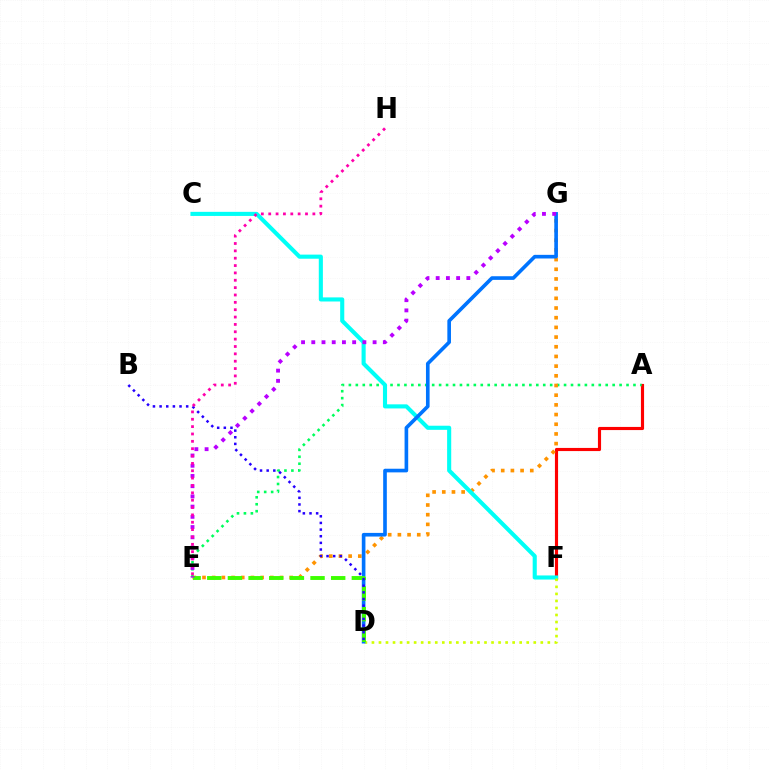{('A', 'F'): [{'color': '#ff0000', 'line_style': 'solid', 'thickness': 2.26}], ('A', 'E'): [{'color': '#00ff5c', 'line_style': 'dotted', 'thickness': 1.89}], ('E', 'G'): [{'color': '#ff9400', 'line_style': 'dotted', 'thickness': 2.63}, {'color': '#b900ff', 'line_style': 'dotted', 'thickness': 2.78}], ('C', 'F'): [{'color': '#00fff6', 'line_style': 'solid', 'thickness': 2.95}], ('D', 'F'): [{'color': '#d1ff00', 'line_style': 'dotted', 'thickness': 1.91}], ('D', 'G'): [{'color': '#0074ff', 'line_style': 'solid', 'thickness': 2.62}], ('D', 'E'): [{'color': '#3dff00', 'line_style': 'dashed', 'thickness': 2.81}], ('B', 'D'): [{'color': '#2500ff', 'line_style': 'dotted', 'thickness': 1.81}], ('E', 'H'): [{'color': '#ff00ac', 'line_style': 'dotted', 'thickness': 2.0}]}